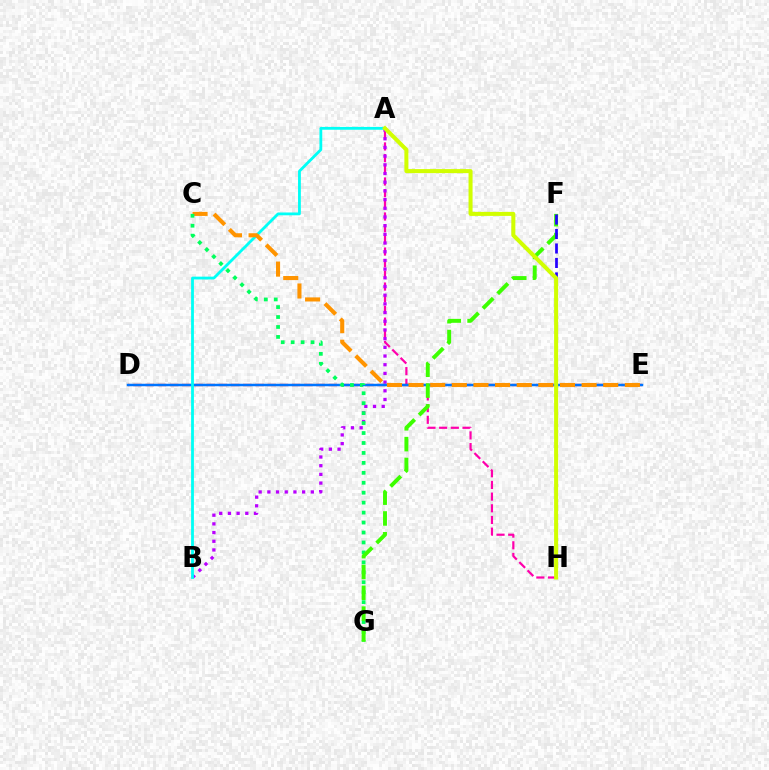{('A', 'H'): [{'color': '#ff00ac', 'line_style': 'dashed', 'thickness': 1.59}, {'color': '#d1ff00', 'line_style': 'solid', 'thickness': 2.9}], ('D', 'E'): [{'color': '#ff0000', 'line_style': 'dashed', 'thickness': 1.66}, {'color': '#0074ff', 'line_style': 'solid', 'thickness': 1.78}], ('A', 'B'): [{'color': '#b900ff', 'line_style': 'dotted', 'thickness': 2.36}, {'color': '#00fff6', 'line_style': 'solid', 'thickness': 2.02}], ('C', 'E'): [{'color': '#ff9400', 'line_style': 'dashed', 'thickness': 2.94}], ('C', 'G'): [{'color': '#00ff5c', 'line_style': 'dotted', 'thickness': 2.7}], ('F', 'G'): [{'color': '#3dff00', 'line_style': 'dashed', 'thickness': 2.83}], ('F', 'H'): [{'color': '#2500ff', 'line_style': 'dashed', 'thickness': 1.97}]}